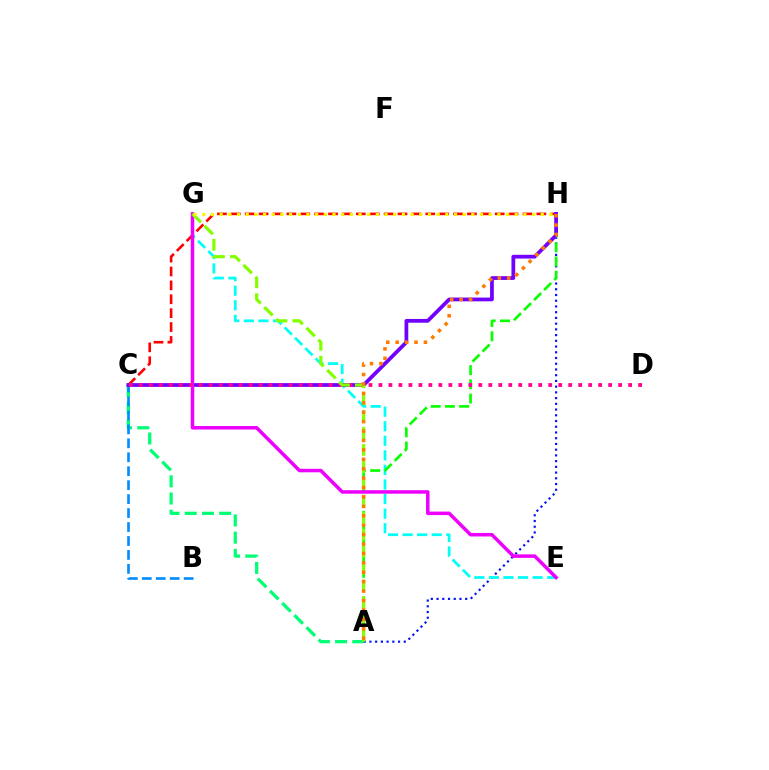{('A', 'C'): [{'color': '#00ff74', 'line_style': 'dashed', 'thickness': 2.34}], ('A', 'H'): [{'color': '#0010ff', 'line_style': 'dotted', 'thickness': 1.56}, {'color': '#08ff00', 'line_style': 'dashed', 'thickness': 1.93}, {'color': '#ff7c00', 'line_style': 'dotted', 'thickness': 2.56}], ('B', 'C'): [{'color': '#008cff', 'line_style': 'dashed', 'thickness': 1.9}], ('E', 'G'): [{'color': '#00fff6', 'line_style': 'dashed', 'thickness': 1.98}, {'color': '#ee00ff', 'line_style': 'solid', 'thickness': 2.53}], ('C', 'H'): [{'color': '#ff0000', 'line_style': 'dashed', 'thickness': 1.89}, {'color': '#7200ff', 'line_style': 'solid', 'thickness': 2.7}], ('C', 'D'): [{'color': '#ff0094', 'line_style': 'dotted', 'thickness': 2.71}], ('A', 'G'): [{'color': '#84ff00', 'line_style': 'dashed', 'thickness': 2.3}], ('G', 'H'): [{'color': '#fcf500', 'line_style': 'dotted', 'thickness': 2.36}]}